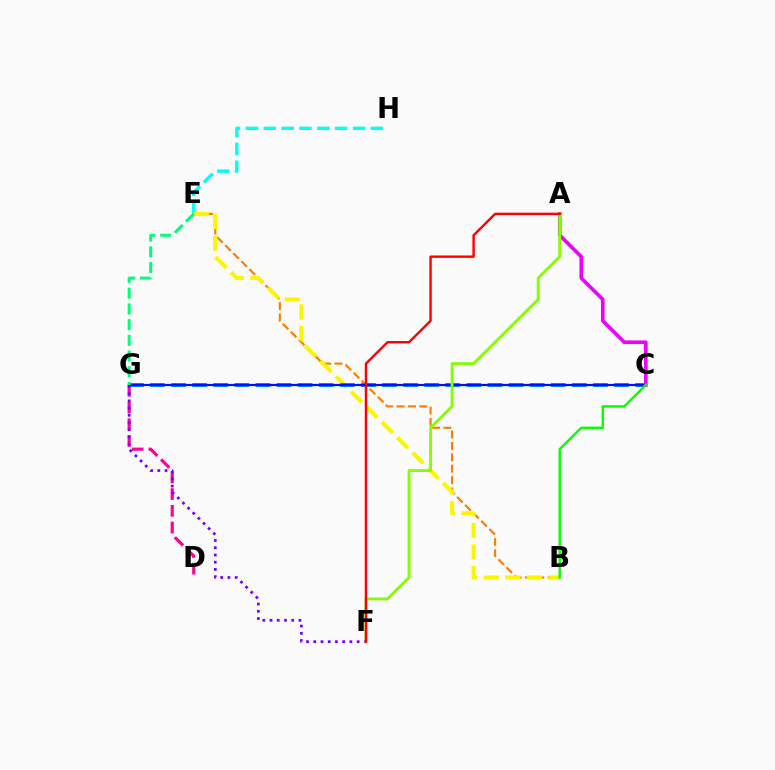{('E', 'H'): [{'color': '#00fff6', 'line_style': 'dashed', 'thickness': 2.42}], ('B', 'E'): [{'color': '#ff7c00', 'line_style': 'dashed', 'thickness': 1.55}, {'color': '#fcf500', 'line_style': 'dashed', 'thickness': 2.94}], ('C', 'G'): [{'color': '#008cff', 'line_style': 'dashed', 'thickness': 2.87}, {'color': '#0010ff', 'line_style': 'solid', 'thickness': 1.58}], ('D', 'G'): [{'color': '#ff0094', 'line_style': 'dashed', 'thickness': 2.27}], ('F', 'G'): [{'color': '#7200ff', 'line_style': 'dotted', 'thickness': 1.97}], ('A', 'C'): [{'color': '#ee00ff', 'line_style': 'solid', 'thickness': 2.6}], ('B', 'C'): [{'color': '#08ff00', 'line_style': 'solid', 'thickness': 1.73}], ('E', 'G'): [{'color': '#00ff74', 'line_style': 'dashed', 'thickness': 2.14}], ('A', 'F'): [{'color': '#84ff00', 'line_style': 'solid', 'thickness': 2.07}, {'color': '#ff0000', 'line_style': 'solid', 'thickness': 1.73}]}